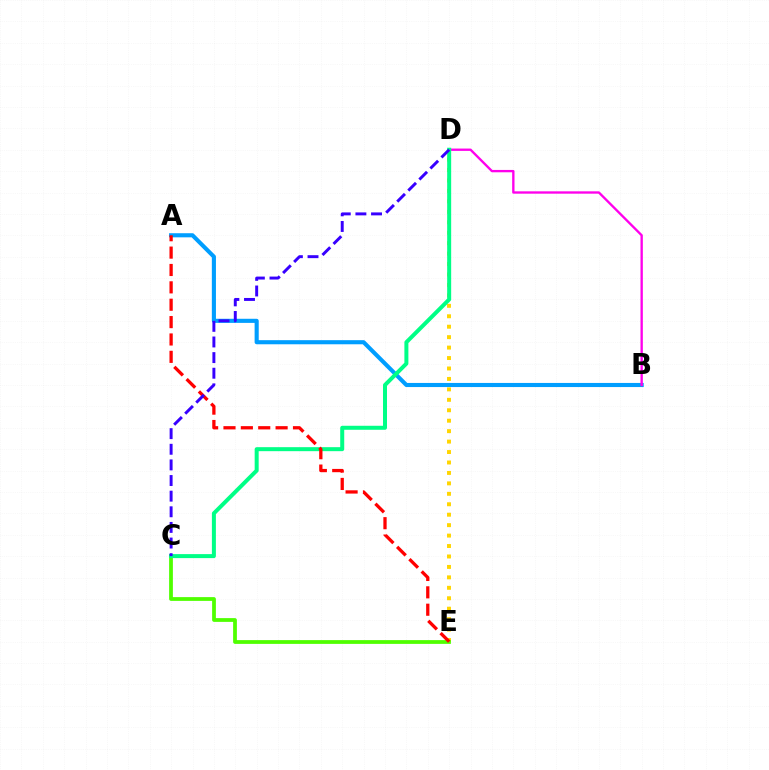{('A', 'B'): [{'color': '#009eff', 'line_style': 'solid', 'thickness': 2.96}], ('D', 'E'): [{'color': '#ffd500', 'line_style': 'dotted', 'thickness': 2.84}], ('B', 'D'): [{'color': '#ff00ed', 'line_style': 'solid', 'thickness': 1.69}], ('C', 'E'): [{'color': '#4fff00', 'line_style': 'solid', 'thickness': 2.71}], ('C', 'D'): [{'color': '#00ff86', 'line_style': 'solid', 'thickness': 2.88}, {'color': '#3700ff', 'line_style': 'dashed', 'thickness': 2.12}], ('A', 'E'): [{'color': '#ff0000', 'line_style': 'dashed', 'thickness': 2.36}]}